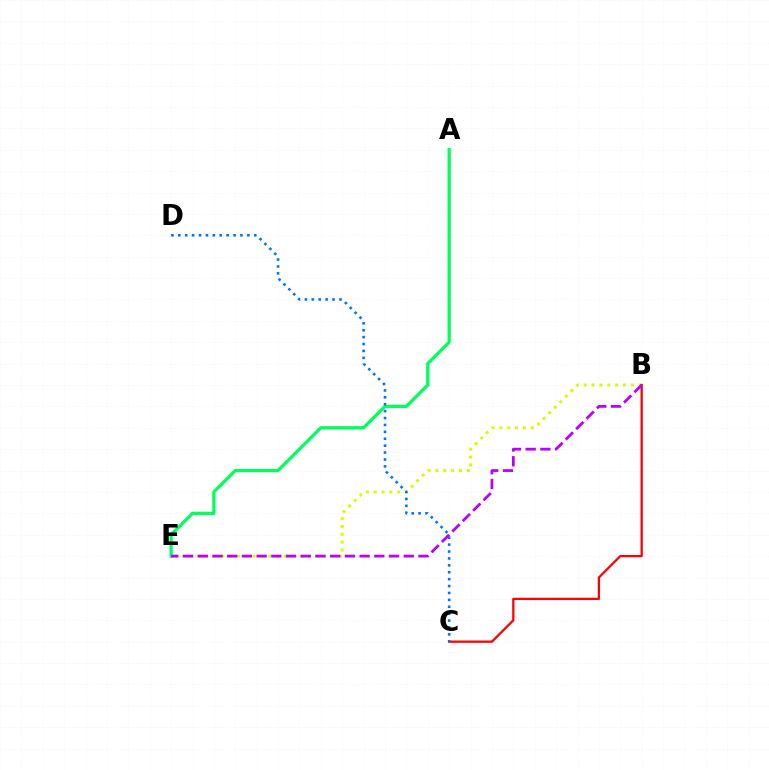{('A', 'E'): [{'color': '#00ff5c', 'line_style': 'solid', 'thickness': 2.34}], ('B', 'E'): [{'color': '#d1ff00', 'line_style': 'dotted', 'thickness': 2.13}, {'color': '#b900ff', 'line_style': 'dashed', 'thickness': 2.0}], ('B', 'C'): [{'color': '#ff0000', 'line_style': 'solid', 'thickness': 1.63}], ('C', 'D'): [{'color': '#0074ff', 'line_style': 'dotted', 'thickness': 1.88}]}